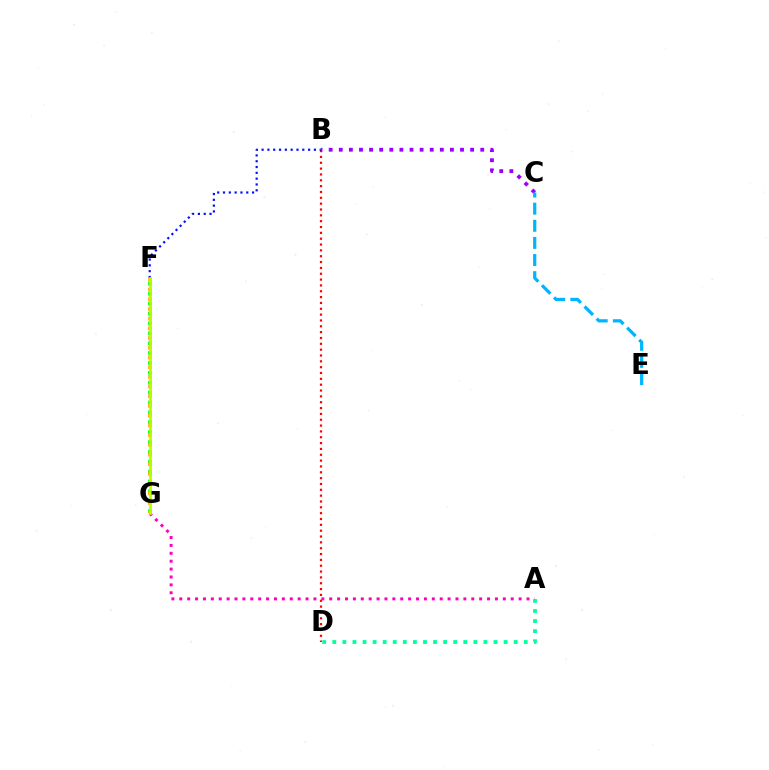{('B', 'C'): [{'color': '#9b00ff', 'line_style': 'dotted', 'thickness': 2.75}], ('B', 'D'): [{'color': '#ff0000', 'line_style': 'dotted', 'thickness': 1.59}], ('B', 'F'): [{'color': '#0010ff', 'line_style': 'dotted', 'thickness': 1.58}], ('A', 'G'): [{'color': '#ff00bd', 'line_style': 'dotted', 'thickness': 2.14}], ('F', 'G'): [{'color': '#08ff00', 'line_style': 'dotted', 'thickness': 2.68}, {'color': '#ffa500', 'line_style': 'dotted', 'thickness': 2.64}, {'color': '#b3ff00', 'line_style': 'solid', 'thickness': 1.93}], ('A', 'D'): [{'color': '#00ff9d', 'line_style': 'dotted', 'thickness': 2.74}], ('C', 'E'): [{'color': '#00b5ff', 'line_style': 'dashed', 'thickness': 2.33}]}